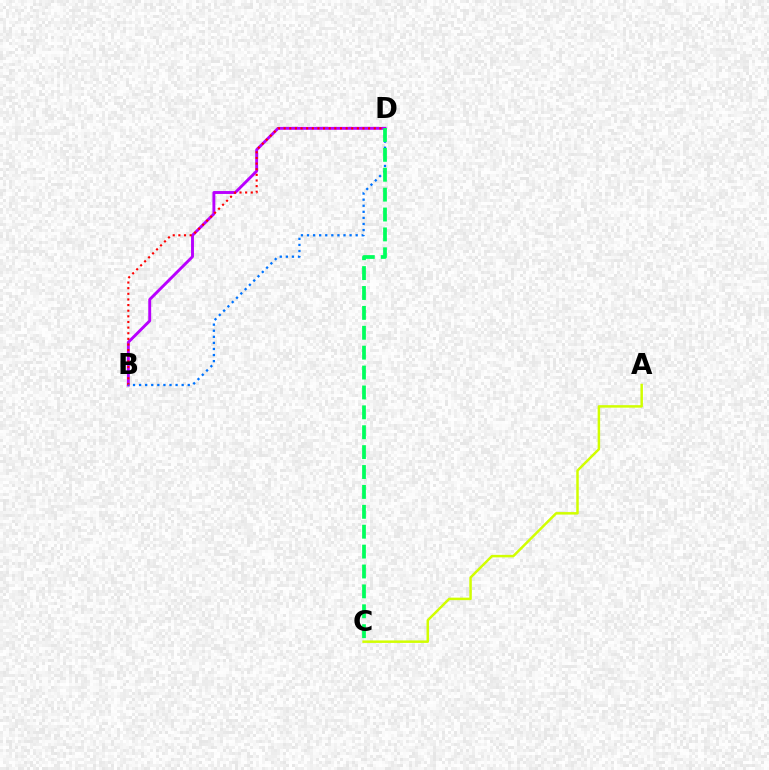{('A', 'C'): [{'color': '#d1ff00', 'line_style': 'solid', 'thickness': 1.79}], ('B', 'D'): [{'color': '#b900ff', 'line_style': 'solid', 'thickness': 2.09}, {'color': '#ff0000', 'line_style': 'dotted', 'thickness': 1.53}, {'color': '#0074ff', 'line_style': 'dotted', 'thickness': 1.65}], ('C', 'D'): [{'color': '#00ff5c', 'line_style': 'dashed', 'thickness': 2.7}]}